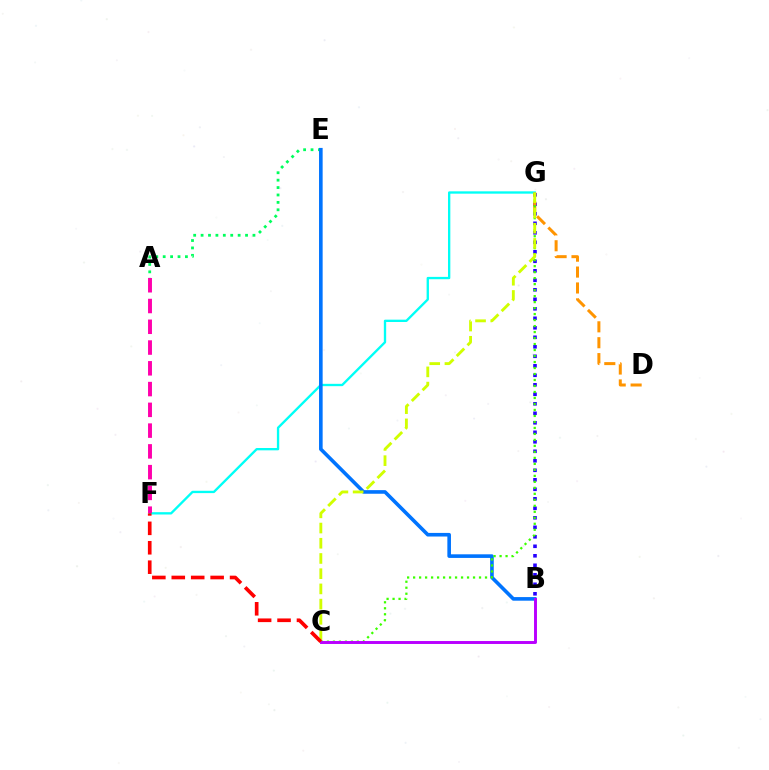{('B', 'G'): [{'color': '#2500ff', 'line_style': 'dotted', 'thickness': 2.58}], ('F', 'G'): [{'color': '#00fff6', 'line_style': 'solid', 'thickness': 1.68}], ('A', 'E'): [{'color': '#00ff5c', 'line_style': 'dotted', 'thickness': 2.01}], ('D', 'G'): [{'color': '#ff9400', 'line_style': 'dashed', 'thickness': 2.16}], ('B', 'E'): [{'color': '#0074ff', 'line_style': 'solid', 'thickness': 2.6}], ('C', 'G'): [{'color': '#3dff00', 'line_style': 'dotted', 'thickness': 1.63}, {'color': '#d1ff00', 'line_style': 'dashed', 'thickness': 2.07}], ('B', 'C'): [{'color': '#b900ff', 'line_style': 'solid', 'thickness': 2.12}], ('C', 'F'): [{'color': '#ff0000', 'line_style': 'dashed', 'thickness': 2.64}], ('A', 'F'): [{'color': '#ff00ac', 'line_style': 'dashed', 'thickness': 2.82}]}